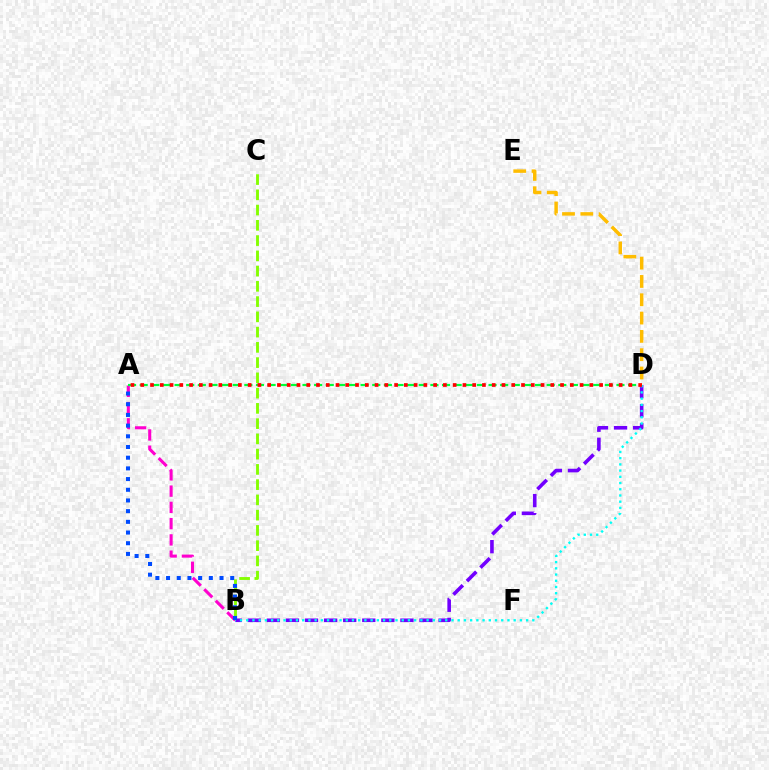{('B', 'C'): [{'color': '#84ff00', 'line_style': 'dashed', 'thickness': 2.07}], ('A', 'B'): [{'color': '#ff00cf', 'line_style': 'dashed', 'thickness': 2.21}, {'color': '#004bff', 'line_style': 'dotted', 'thickness': 2.9}], ('B', 'D'): [{'color': '#7200ff', 'line_style': 'dashed', 'thickness': 2.59}, {'color': '#00fff6', 'line_style': 'dotted', 'thickness': 1.69}], ('A', 'D'): [{'color': '#00ff39', 'line_style': 'dashed', 'thickness': 1.58}, {'color': '#ff0000', 'line_style': 'dotted', 'thickness': 2.65}], ('D', 'E'): [{'color': '#ffbd00', 'line_style': 'dashed', 'thickness': 2.49}]}